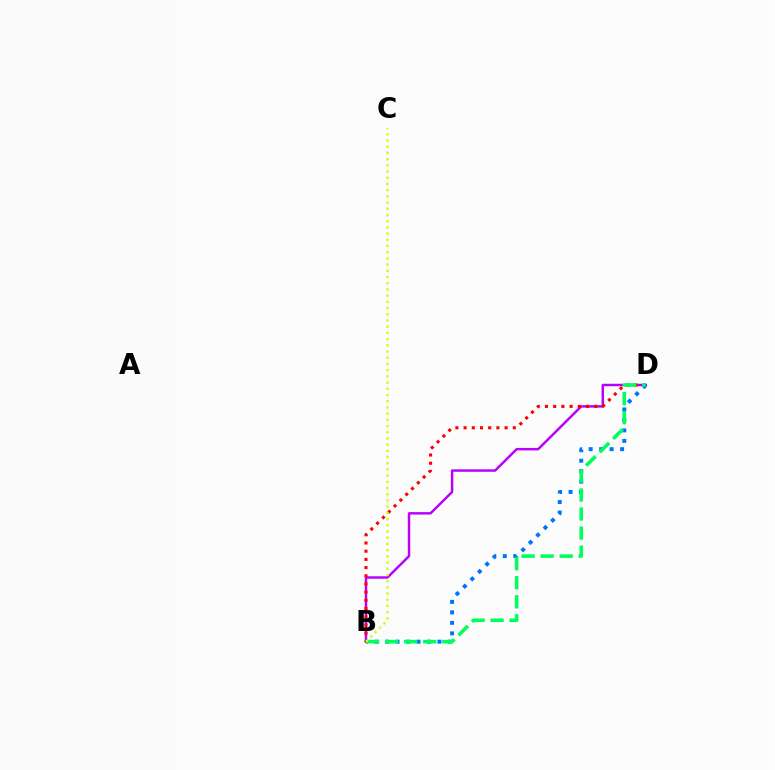{('B', 'D'): [{'color': '#b900ff', 'line_style': 'solid', 'thickness': 1.77}, {'color': '#ff0000', 'line_style': 'dotted', 'thickness': 2.23}, {'color': '#0074ff', 'line_style': 'dotted', 'thickness': 2.85}, {'color': '#00ff5c', 'line_style': 'dashed', 'thickness': 2.59}], ('B', 'C'): [{'color': '#d1ff00', 'line_style': 'dotted', 'thickness': 1.69}]}